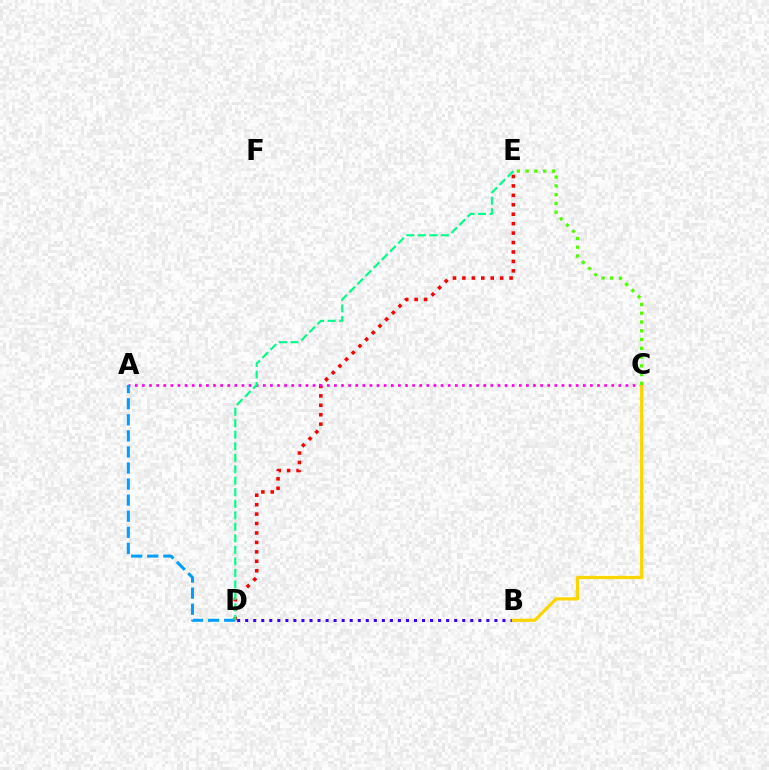{('D', 'E'): [{'color': '#ff0000', 'line_style': 'dotted', 'thickness': 2.56}, {'color': '#00ff86', 'line_style': 'dashed', 'thickness': 1.56}], ('A', 'C'): [{'color': '#ff00ed', 'line_style': 'dotted', 'thickness': 1.93}], ('A', 'D'): [{'color': '#009eff', 'line_style': 'dashed', 'thickness': 2.18}], ('B', 'D'): [{'color': '#3700ff', 'line_style': 'dotted', 'thickness': 2.18}], ('B', 'C'): [{'color': '#ffd500', 'line_style': 'solid', 'thickness': 2.35}], ('C', 'E'): [{'color': '#4fff00', 'line_style': 'dotted', 'thickness': 2.38}]}